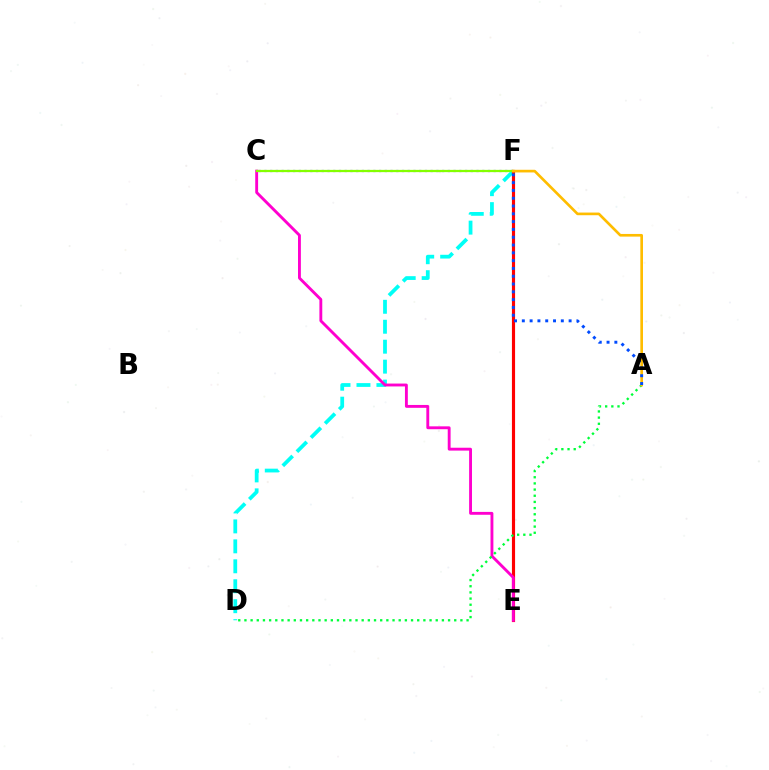{('D', 'F'): [{'color': '#00fff6', 'line_style': 'dashed', 'thickness': 2.71}], ('C', 'F'): [{'color': '#7200ff', 'line_style': 'dotted', 'thickness': 1.56}, {'color': '#84ff00', 'line_style': 'solid', 'thickness': 1.63}], ('E', 'F'): [{'color': '#ff0000', 'line_style': 'solid', 'thickness': 2.27}], ('C', 'E'): [{'color': '#ff00cf', 'line_style': 'solid', 'thickness': 2.07}], ('A', 'D'): [{'color': '#00ff39', 'line_style': 'dotted', 'thickness': 1.68}], ('A', 'F'): [{'color': '#ffbd00', 'line_style': 'solid', 'thickness': 1.92}, {'color': '#004bff', 'line_style': 'dotted', 'thickness': 2.12}]}